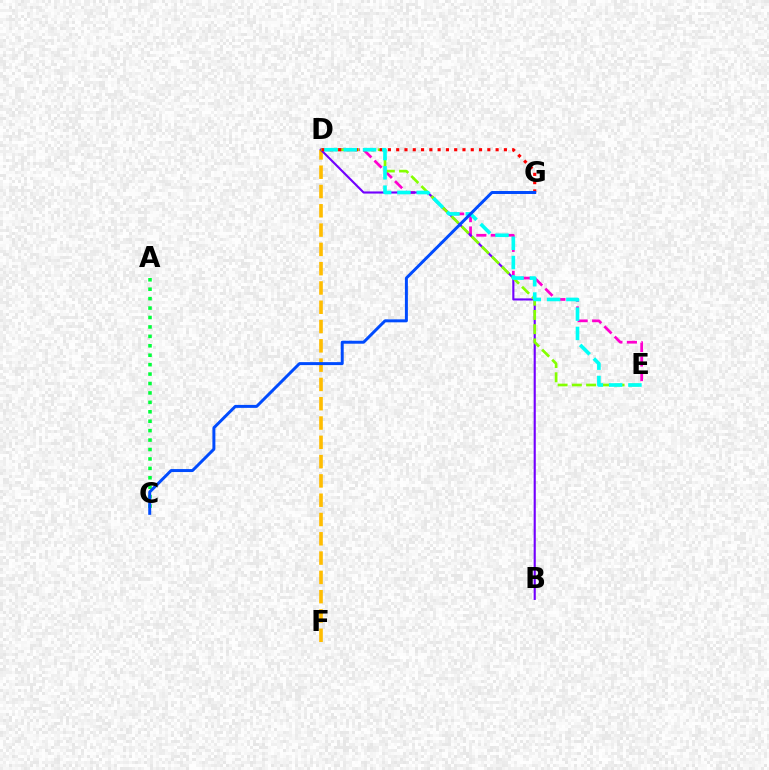{('D', 'F'): [{'color': '#ffbd00', 'line_style': 'dashed', 'thickness': 2.62}], ('D', 'E'): [{'color': '#ff00cf', 'line_style': 'dashed', 'thickness': 1.97}, {'color': '#84ff00', 'line_style': 'dashed', 'thickness': 1.93}, {'color': '#00fff6', 'line_style': 'dashed', 'thickness': 2.62}], ('B', 'D'): [{'color': '#7200ff', 'line_style': 'solid', 'thickness': 1.53}], ('A', 'C'): [{'color': '#00ff39', 'line_style': 'dotted', 'thickness': 2.56}], ('D', 'G'): [{'color': '#ff0000', 'line_style': 'dotted', 'thickness': 2.25}], ('C', 'G'): [{'color': '#004bff', 'line_style': 'solid', 'thickness': 2.14}]}